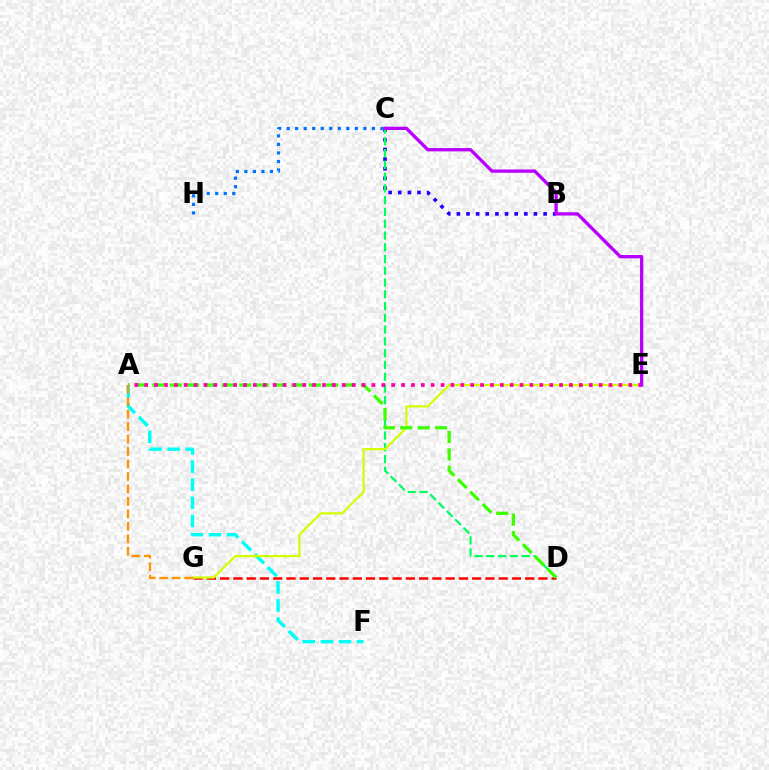{('A', 'F'): [{'color': '#00fff6', 'line_style': 'dashed', 'thickness': 2.46}], ('B', 'C'): [{'color': '#2500ff', 'line_style': 'dotted', 'thickness': 2.62}], ('D', 'G'): [{'color': '#ff0000', 'line_style': 'dashed', 'thickness': 1.8}], ('C', 'D'): [{'color': '#00ff5c', 'line_style': 'dashed', 'thickness': 1.6}], ('C', 'H'): [{'color': '#0074ff', 'line_style': 'dotted', 'thickness': 2.32}], ('E', 'G'): [{'color': '#d1ff00', 'line_style': 'solid', 'thickness': 1.6}], ('A', 'D'): [{'color': '#3dff00', 'line_style': 'dashed', 'thickness': 2.36}], ('A', 'E'): [{'color': '#ff00ac', 'line_style': 'dotted', 'thickness': 2.68}], ('A', 'G'): [{'color': '#ff9400', 'line_style': 'dashed', 'thickness': 1.69}], ('C', 'E'): [{'color': '#b900ff', 'line_style': 'solid', 'thickness': 2.38}]}